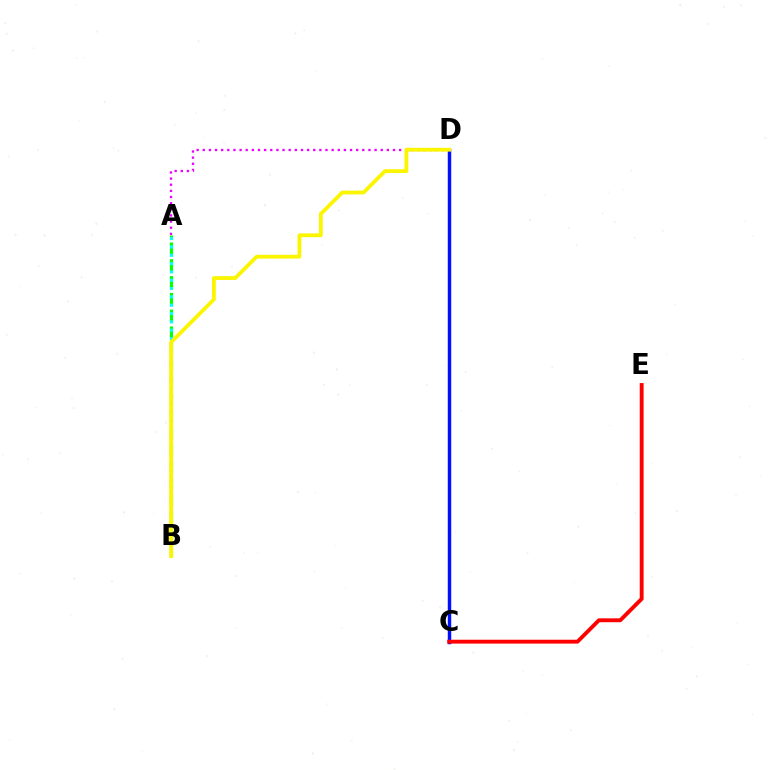{('A', 'B'): [{'color': '#08ff00', 'line_style': 'dashed', 'thickness': 2.28}, {'color': '#00fff6', 'line_style': 'dotted', 'thickness': 2.26}], ('A', 'D'): [{'color': '#ee00ff', 'line_style': 'dotted', 'thickness': 1.67}], ('C', 'D'): [{'color': '#0010ff', 'line_style': 'solid', 'thickness': 2.49}], ('B', 'D'): [{'color': '#fcf500', 'line_style': 'solid', 'thickness': 2.74}], ('C', 'E'): [{'color': '#ff0000', 'line_style': 'solid', 'thickness': 2.79}]}